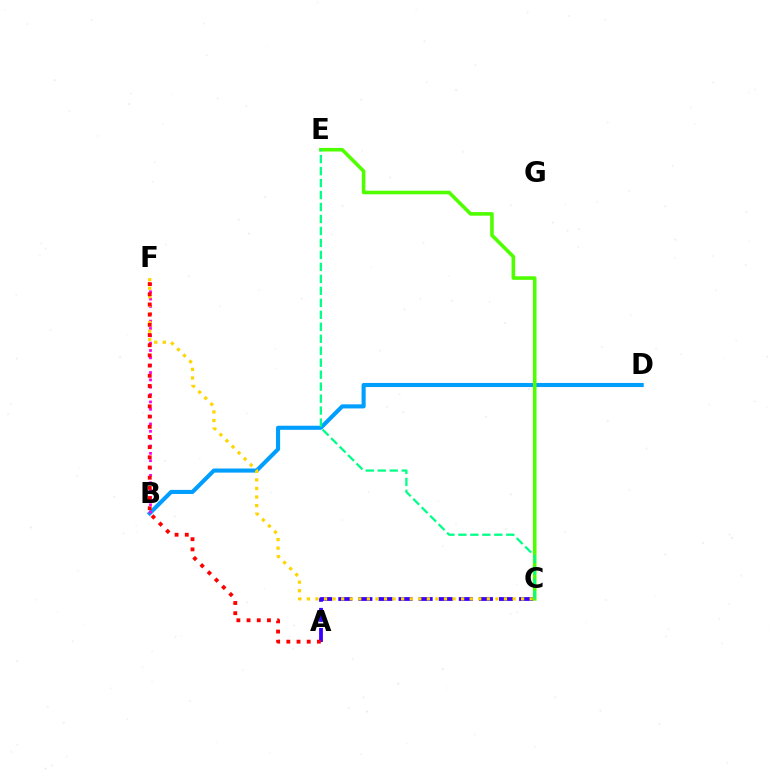{('A', 'C'): [{'color': '#3700ff', 'line_style': 'dashed', 'thickness': 2.73}], ('B', 'D'): [{'color': '#009eff', 'line_style': 'solid', 'thickness': 2.94}], ('C', 'E'): [{'color': '#4fff00', 'line_style': 'solid', 'thickness': 2.58}, {'color': '#00ff86', 'line_style': 'dashed', 'thickness': 1.63}], ('B', 'F'): [{'color': '#ff00ed', 'line_style': 'dotted', 'thickness': 2.0}], ('C', 'F'): [{'color': '#ffd500', 'line_style': 'dotted', 'thickness': 2.33}], ('A', 'F'): [{'color': '#ff0000', 'line_style': 'dotted', 'thickness': 2.77}]}